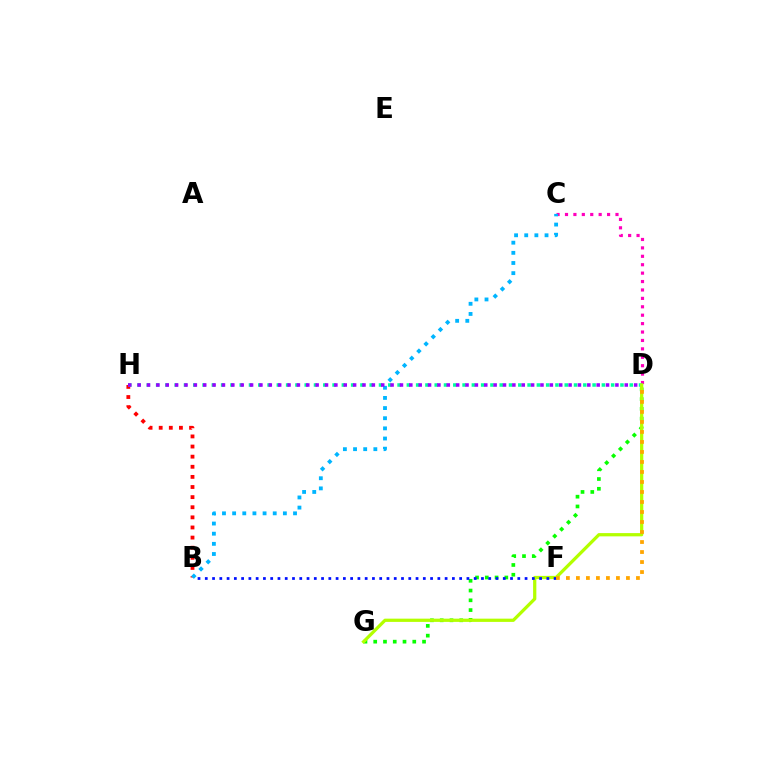{('B', 'H'): [{'color': '#ff0000', 'line_style': 'dotted', 'thickness': 2.75}], ('C', 'D'): [{'color': '#ff00bd', 'line_style': 'dotted', 'thickness': 2.29}], ('D', 'G'): [{'color': '#08ff00', 'line_style': 'dotted', 'thickness': 2.65}, {'color': '#b3ff00', 'line_style': 'solid', 'thickness': 2.34}], ('D', 'H'): [{'color': '#00ff9d', 'line_style': 'dotted', 'thickness': 2.52}, {'color': '#9b00ff', 'line_style': 'dotted', 'thickness': 2.55}], ('B', 'C'): [{'color': '#00b5ff', 'line_style': 'dotted', 'thickness': 2.76}], ('B', 'F'): [{'color': '#0010ff', 'line_style': 'dotted', 'thickness': 1.97}], ('D', 'F'): [{'color': '#ffa500', 'line_style': 'dotted', 'thickness': 2.72}]}